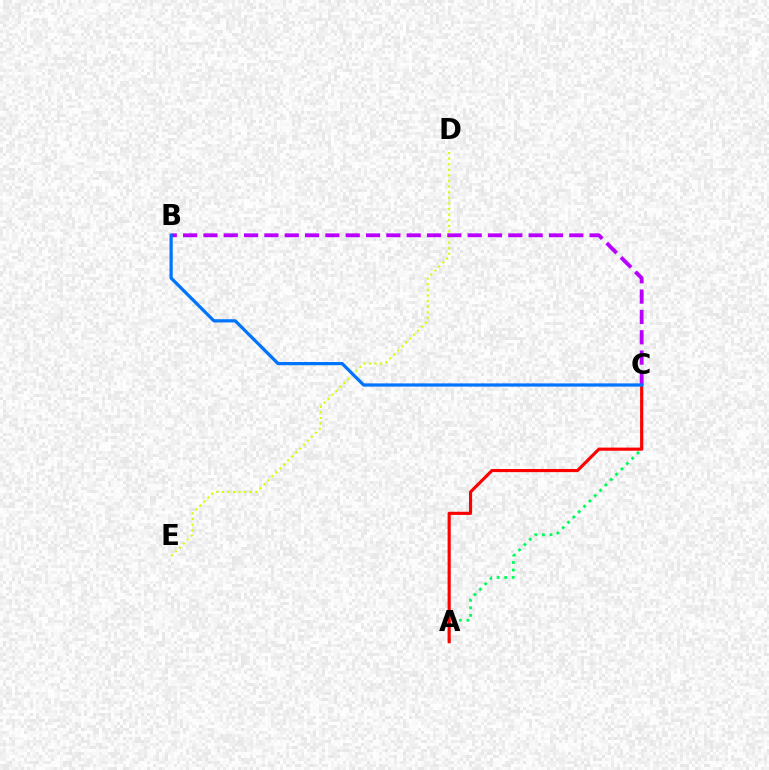{('A', 'C'): [{'color': '#00ff5c', 'line_style': 'dotted', 'thickness': 2.05}, {'color': '#ff0000', 'line_style': 'solid', 'thickness': 2.26}], ('D', 'E'): [{'color': '#d1ff00', 'line_style': 'dotted', 'thickness': 1.52}], ('B', 'C'): [{'color': '#b900ff', 'line_style': 'dashed', 'thickness': 2.76}, {'color': '#0074ff', 'line_style': 'solid', 'thickness': 2.32}]}